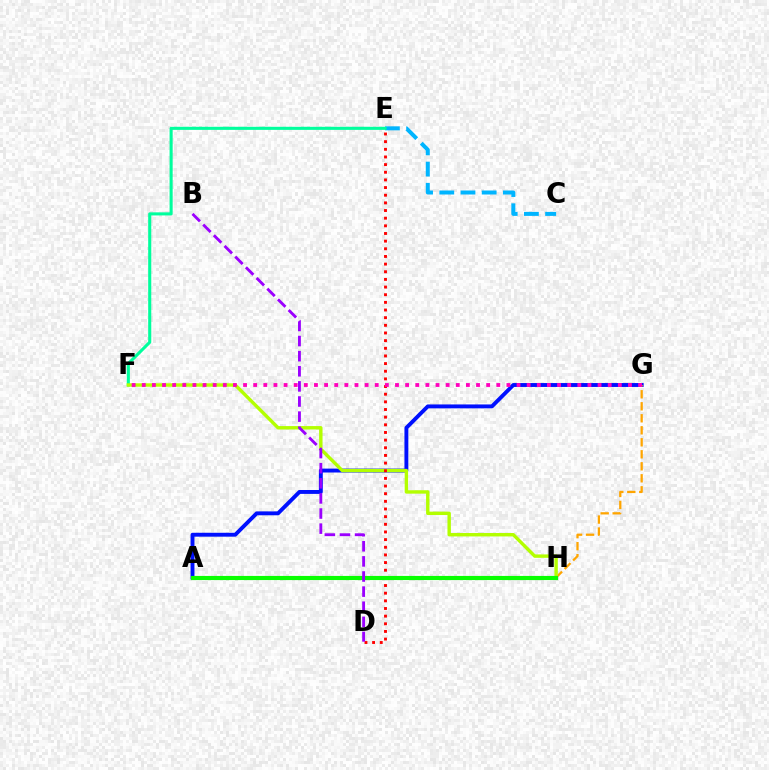{('C', 'E'): [{'color': '#00b5ff', 'line_style': 'dashed', 'thickness': 2.88}], ('A', 'G'): [{'color': '#0010ff', 'line_style': 'solid', 'thickness': 2.81}], ('G', 'H'): [{'color': '#ffa500', 'line_style': 'dashed', 'thickness': 1.63}], ('E', 'F'): [{'color': '#00ff9d', 'line_style': 'solid', 'thickness': 2.22}], ('F', 'H'): [{'color': '#b3ff00', 'line_style': 'solid', 'thickness': 2.45}], ('D', 'E'): [{'color': '#ff0000', 'line_style': 'dotted', 'thickness': 2.08}], ('F', 'G'): [{'color': '#ff00bd', 'line_style': 'dotted', 'thickness': 2.75}], ('A', 'H'): [{'color': '#08ff00', 'line_style': 'solid', 'thickness': 2.98}], ('B', 'D'): [{'color': '#9b00ff', 'line_style': 'dashed', 'thickness': 2.05}]}